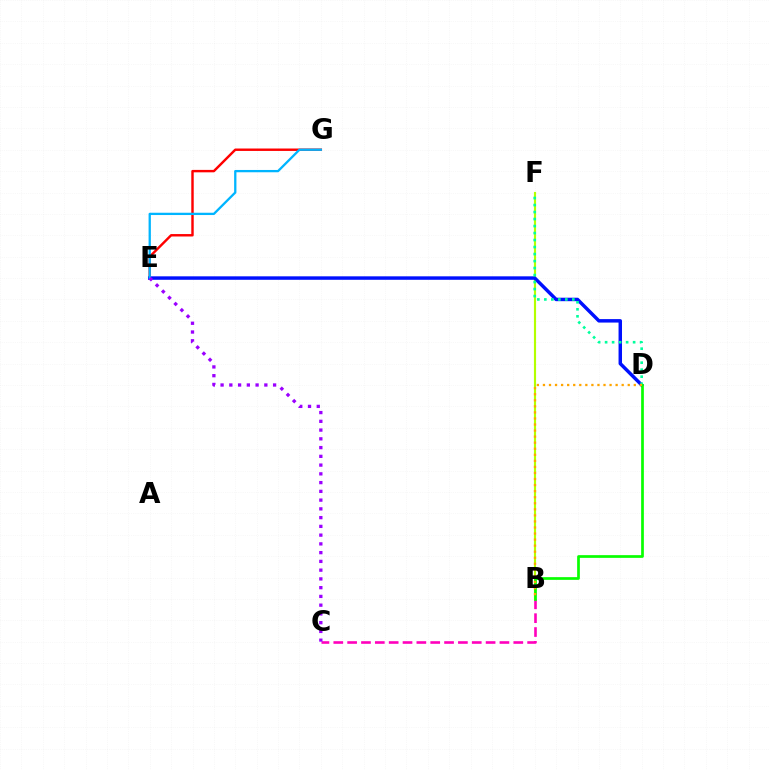{('E', 'G'): [{'color': '#ff0000', 'line_style': 'solid', 'thickness': 1.75}, {'color': '#00b5ff', 'line_style': 'solid', 'thickness': 1.65}], ('B', 'C'): [{'color': '#ff00bd', 'line_style': 'dashed', 'thickness': 1.88}], ('B', 'F'): [{'color': '#b3ff00', 'line_style': 'solid', 'thickness': 1.55}], ('D', 'E'): [{'color': '#0010ff', 'line_style': 'solid', 'thickness': 2.49}], ('D', 'F'): [{'color': '#00ff9d', 'line_style': 'dotted', 'thickness': 1.9}], ('B', 'D'): [{'color': '#08ff00', 'line_style': 'solid', 'thickness': 1.95}, {'color': '#ffa500', 'line_style': 'dotted', 'thickness': 1.65}], ('C', 'E'): [{'color': '#9b00ff', 'line_style': 'dotted', 'thickness': 2.38}]}